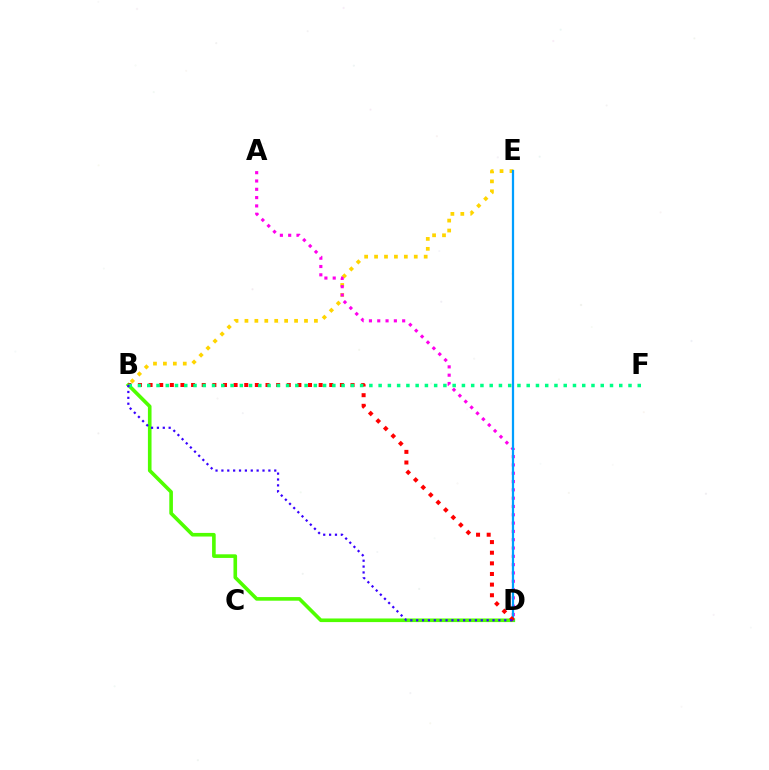{('B', 'D'): [{'color': '#4fff00', 'line_style': 'solid', 'thickness': 2.61}, {'color': '#ff0000', 'line_style': 'dotted', 'thickness': 2.89}, {'color': '#3700ff', 'line_style': 'dotted', 'thickness': 1.6}], ('B', 'E'): [{'color': '#ffd500', 'line_style': 'dotted', 'thickness': 2.7}], ('A', 'D'): [{'color': '#ff00ed', 'line_style': 'dotted', 'thickness': 2.26}], ('D', 'E'): [{'color': '#009eff', 'line_style': 'solid', 'thickness': 1.61}], ('B', 'F'): [{'color': '#00ff86', 'line_style': 'dotted', 'thickness': 2.51}]}